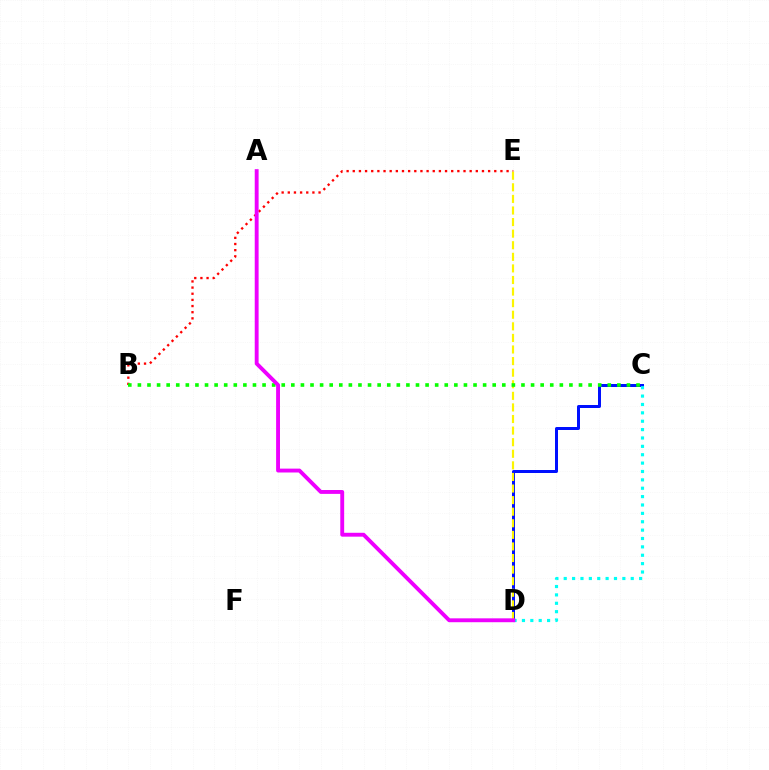{('B', 'E'): [{'color': '#ff0000', 'line_style': 'dotted', 'thickness': 1.67}], ('C', 'D'): [{'color': '#0010ff', 'line_style': 'solid', 'thickness': 2.16}, {'color': '#00fff6', 'line_style': 'dotted', 'thickness': 2.28}], ('D', 'E'): [{'color': '#fcf500', 'line_style': 'dashed', 'thickness': 1.57}], ('B', 'C'): [{'color': '#08ff00', 'line_style': 'dotted', 'thickness': 2.61}], ('A', 'D'): [{'color': '#ee00ff', 'line_style': 'solid', 'thickness': 2.79}]}